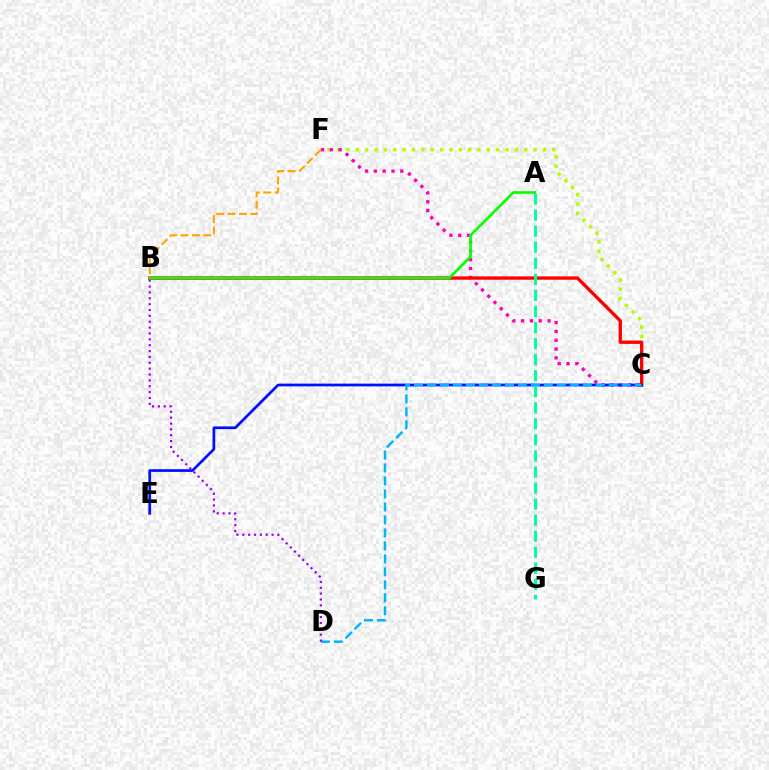{('C', 'F'): [{'color': '#b3ff00', 'line_style': 'dotted', 'thickness': 2.54}, {'color': '#ff00bd', 'line_style': 'dotted', 'thickness': 2.4}], ('B', 'C'): [{'color': '#ff0000', 'line_style': 'solid', 'thickness': 2.41}], ('C', 'E'): [{'color': '#0010ff', 'line_style': 'solid', 'thickness': 1.97}], ('C', 'D'): [{'color': '#00b5ff', 'line_style': 'dashed', 'thickness': 1.76}], ('A', 'G'): [{'color': '#00ff9d', 'line_style': 'dashed', 'thickness': 2.18}], ('B', 'D'): [{'color': '#9b00ff', 'line_style': 'dotted', 'thickness': 1.59}], ('A', 'B'): [{'color': '#08ff00', 'line_style': 'solid', 'thickness': 1.92}], ('B', 'F'): [{'color': '#ffa500', 'line_style': 'dashed', 'thickness': 1.55}]}